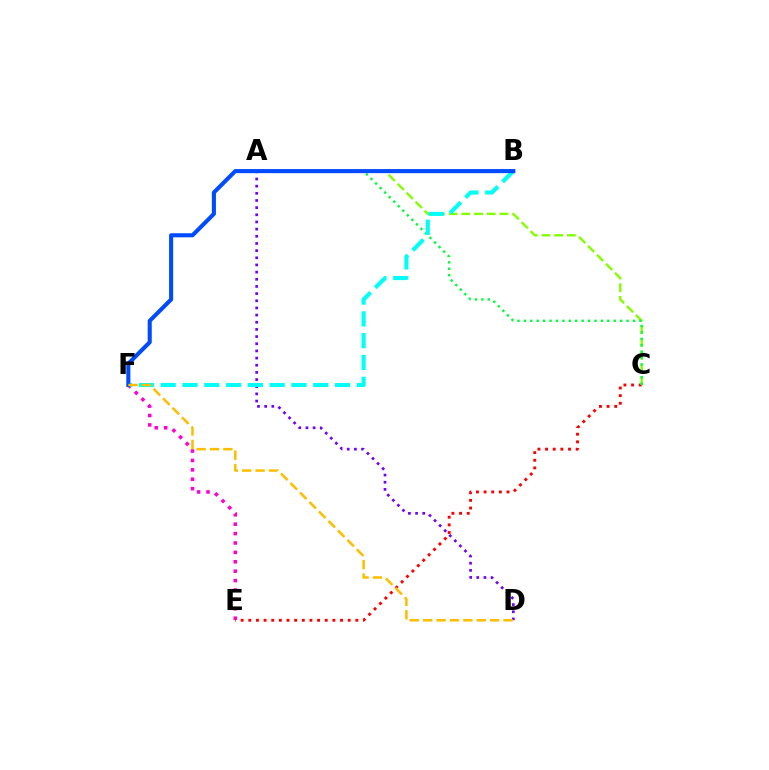{('A', 'D'): [{'color': '#7200ff', 'line_style': 'dotted', 'thickness': 1.95}], ('E', 'F'): [{'color': '#ff00cf', 'line_style': 'dotted', 'thickness': 2.55}], ('C', 'E'): [{'color': '#ff0000', 'line_style': 'dotted', 'thickness': 2.08}], ('A', 'C'): [{'color': '#84ff00', 'line_style': 'dashed', 'thickness': 1.73}, {'color': '#00ff39', 'line_style': 'dotted', 'thickness': 1.74}], ('B', 'F'): [{'color': '#00fff6', 'line_style': 'dashed', 'thickness': 2.96}, {'color': '#004bff', 'line_style': 'solid', 'thickness': 2.94}], ('D', 'F'): [{'color': '#ffbd00', 'line_style': 'dashed', 'thickness': 1.82}]}